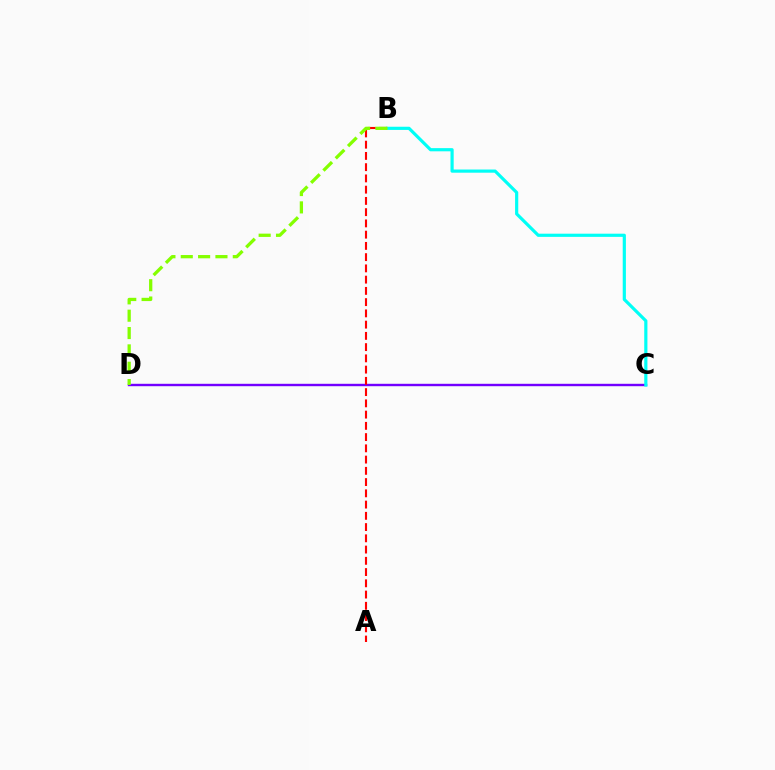{('C', 'D'): [{'color': '#7200ff', 'line_style': 'solid', 'thickness': 1.73}], ('A', 'B'): [{'color': '#ff0000', 'line_style': 'dashed', 'thickness': 1.53}], ('B', 'C'): [{'color': '#00fff6', 'line_style': 'solid', 'thickness': 2.29}], ('B', 'D'): [{'color': '#84ff00', 'line_style': 'dashed', 'thickness': 2.36}]}